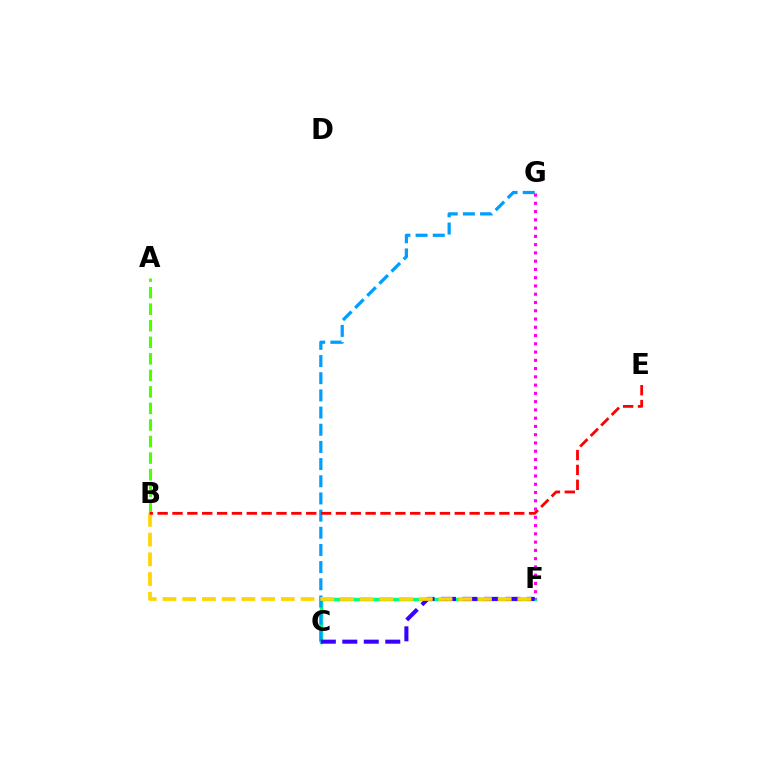{('C', 'F'): [{'color': '#00ff86', 'line_style': 'solid', 'thickness': 2.5}, {'color': '#3700ff', 'line_style': 'dashed', 'thickness': 2.92}], ('C', 'G'): [{'color': '#009eff', 'line_style': 'dashed', 'thickness': 2.33}], ('F', 'G'): [{'color': '#ff00ed', 'line_style': 'dotted', 'thickness': 2.25}], ('A', 'B'): [{'color': '#4fff00', 'line_style': 'dashed', 'thickness': 2.25}], ('B', 'F'): [{'color': '#ffd500', 'line_style': 'dashed', 'thickness': 2.68}], ('B', 'E'): [{'color': '#ff0000', 'line_style': 'dashed', 'thickness': 2.02}]}